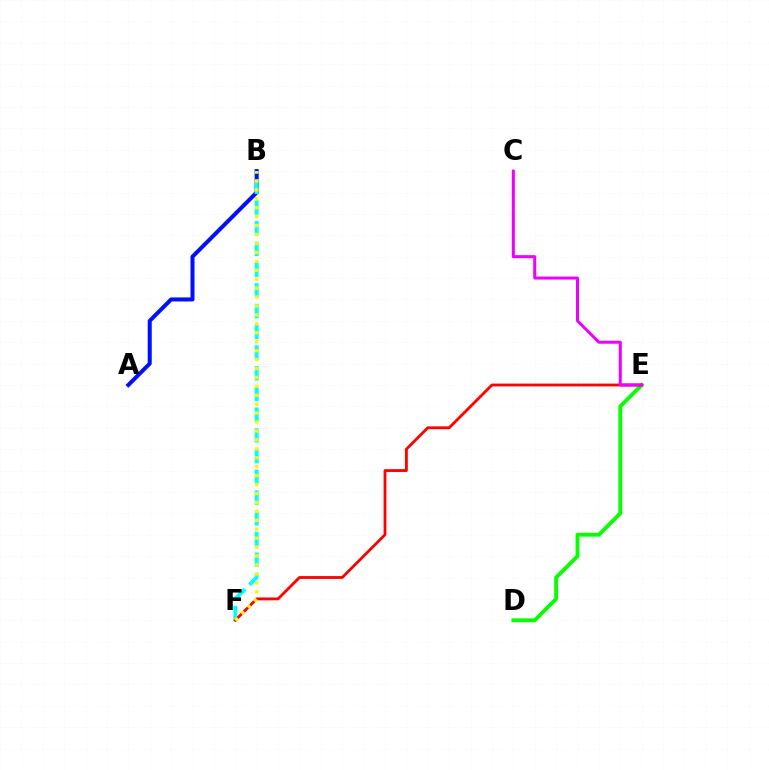{('D', 'E'): [{'color': '#08ff00', 'line_style': 'solid', 'thickness': 2.78}], ('A', 'B'): [{'color': '#0010ff', 'line_style': 'solid', 'thickness': 2.9}], ('B', 'F'): [{'color': '#00fff6', 'line_style': 'dashed', 'thickness': 2.81}, {'color': '#fcf500', 'line_style': 'dotted', 'thickness': 2.43}], ('E', 'F'): [{'color': '#ff0000', 'line_style': 'solid', 'thickness': 2.03}], ('C', 'E'): [{'color': '#ee00ff', 'line_style': 'solid', 'thickness': 2.18}]}